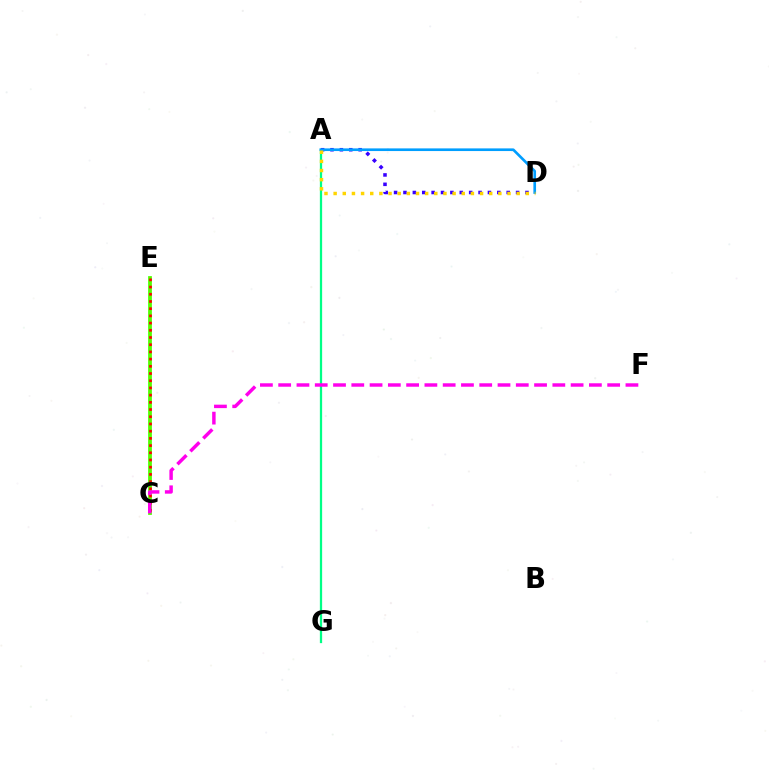{('C', 'E'): [{'color': '#4fff00', 'line_style': 'solid', 'thickness': 2.71}, {'color': '#ff0000', 'line_style': 'dotted', 'thickness': 1.96}], ('A', 'D'): [{'color': '#3700ff', 'line_style': 'dotted', 'thickness': 2.55}, {'color': '#009eff', 'line_style': 'solid', 'thickness': 1.92}, {'color': '#ffd500', 'line_style': 'dotted', 'thickness': 2.49}], ('A', 'G'): [{'color': '#00ff86', 'line_style': 'solid', 'thickness': 1.63}], ('C', 'F'): [{'color': '#ff00ed', 'line_style': 'dashed', 'thickness': 2.48}]}